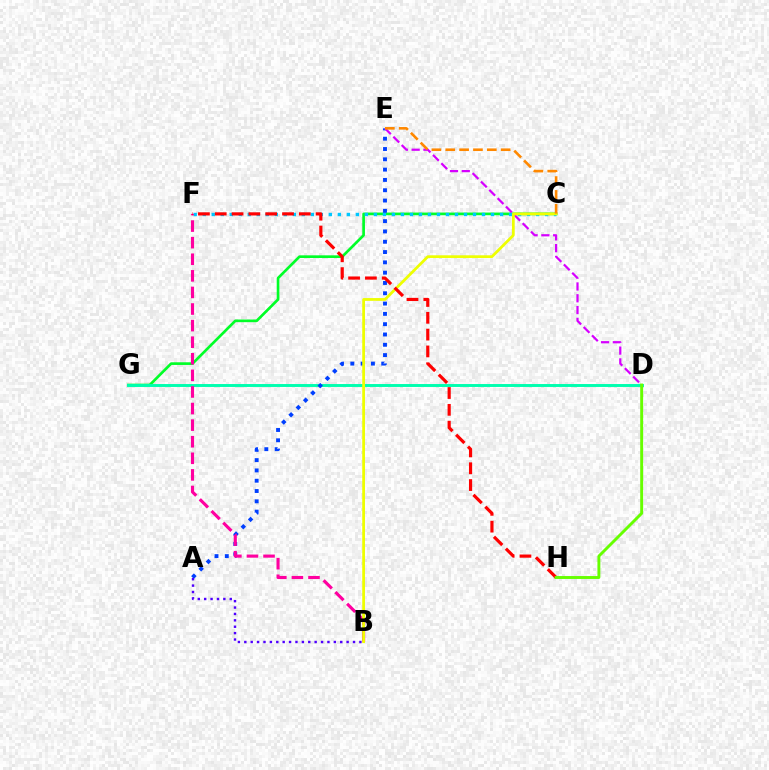{('C', 'G'): [{'color': '#00ff27', 'line_style': 'solid', 'thickness': 1.93}], ('D', 'G'): [{'color': '#00ffaf', 'line_style': 'solid', 'thickness': 2.11}], ('C', 'F'): [{'color': '#00c7ff', 'line_style': 'dotted', 'thickness': 2.45}], ('A', 'E'): [{'color': '#003fff', 'line_style': 'dotted', 'thickness': 2.8}], ('B', 'F'): [{'color': '#ff00a0', 'line_style': 'dashed', 'thickness': 2.25}], ('D', 'E'): [{'color': '#d600ff', 'line_style': 'dashed', 'thickness': 1.6}], ('B', 'C'): [{'color': '#eeff00', 'line_style': 'solid', 'thickness': 1.98}], ('F', 'H'): [{'color': '#ff0000', 'line_style': 'dashed', 'thickness': 2.28}], ('C', 'E'): [{'color': '#ff8800', 'line_style': 'dashed', 'thickness': 1.88}], ('A', 'B'): [{'color': '#4f00ff', 'line_style': 'dotted', 'thickness': 1.74}], ('D', 'H'): [{'color': '#66ff00', 'line_style': 'solid', 'thickness': 2.1}]}